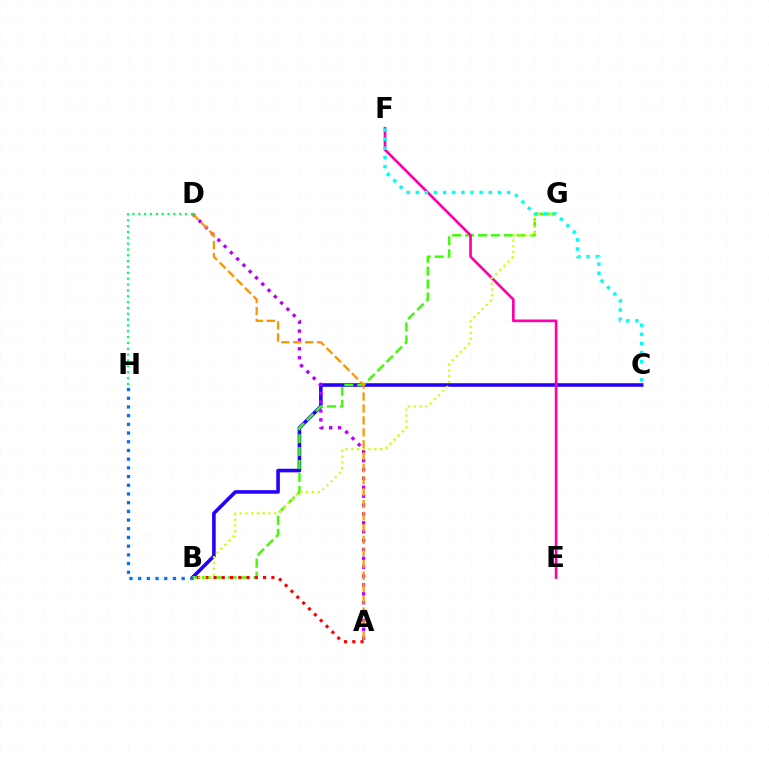{('B', 'C'): [{'color': '#2500ff', 'line_style': 'solid', 'thickness': 2.58}], ('A', 'D'): [{'color': '#b900ff', 'line_style': 'dotted', 'thickness': 2.41}, {'color': '#ff9400', 'line_style': 'dashed', 'thickness': 1.62}], ('B', 'G'): [{'color': '#3dff00', 'line_style': 'dashed', 'thickness': 1.76}, {'color': '#d1ff00', 'line_style': 'dotted', 'thickness': 1.58}], ('D', 'H'): [{'color': '#00ff5c', 'line_style': 'dotted', 'thickness': 1.59}], ('A', 'B'): [{'color': '#ff0000', 'line_style': 'dotted', 'thickness': 2.25}], ('E', 'F'): [{'color': '#ff00ac', 'line_style': 'solid', 'thickness': 1.93}], ('B', 'H'): [{'color': '#0074ff', 'line_style': 'dotted', 'thickness': 2.36}], ('C', 'F'): [{'color': '#00fff6', 'line_style': 'dotted', 'thickness': 2.48}]}